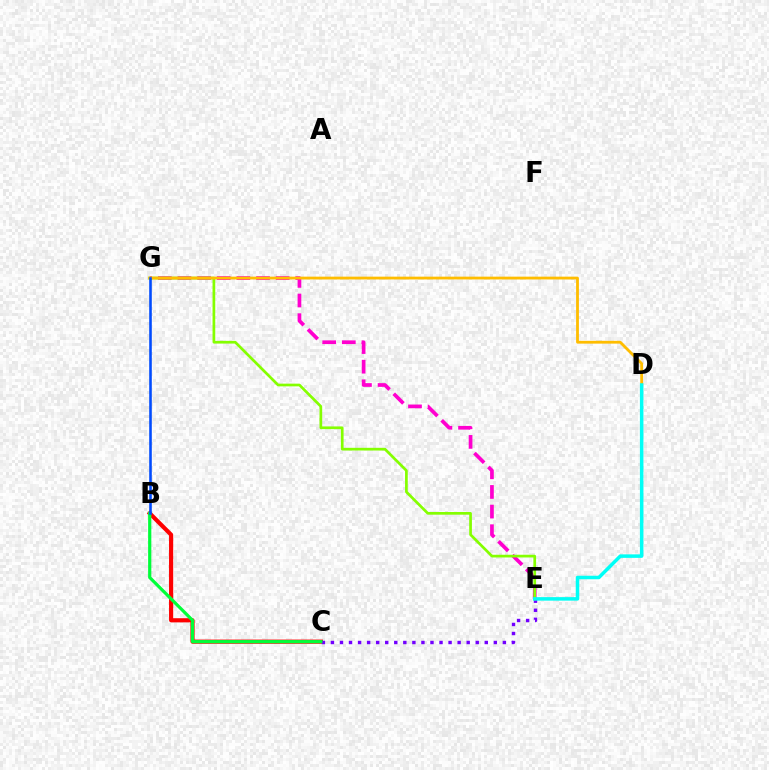{('B', 'C'): [{'color': '#ff0000', 'line_style': 'solid', 'thickness': 2.98}, {'color': '#00ff39', 'line_style': 'solid', 'thickness': 2.31}], ('E', 'G'): [{'color': '#ff00cf', 'line_style': 'dashed', 'thickness': 2.67}, {'color': '#84ff00', 'line_style': 'solid', 'thickness': 1.95}], ('C', 'E'): [{'color': '#7200ff', 'line_style': 'dotted', 'thickness': 2.46}], ('D', 'G'): [{'color': '#ffbd00', 'line_style': 'solid', 'thickness': 2.02}], ('D', 'E'): [{'color': '#00fff6', 'line_style': 'solid', 'thickness': 2.52}], ('B', 'G'): [{'color': '#004bff', 'line_style': 'solid', 'thickness': 1.86}]}